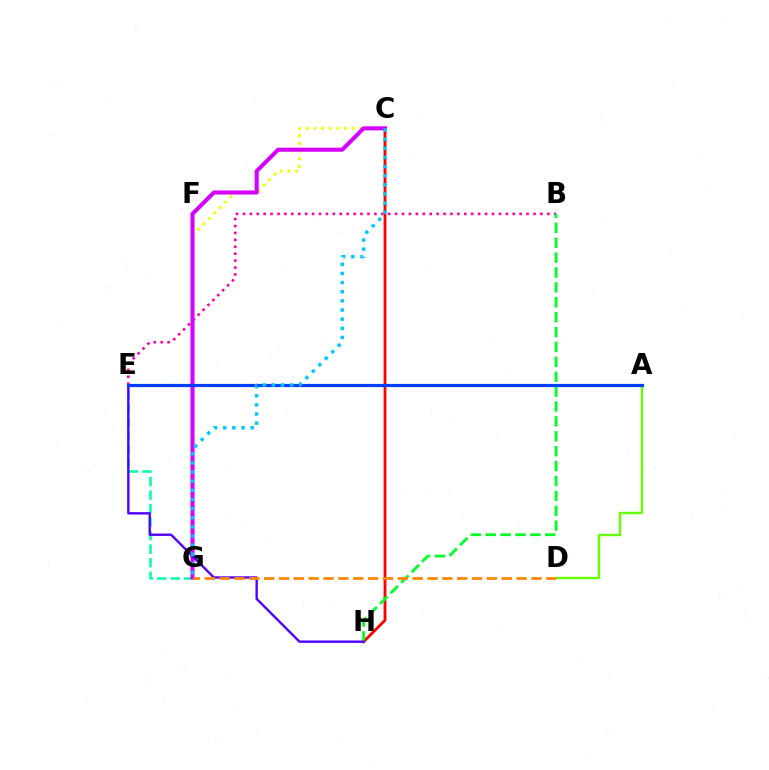{('C', 'H'): [{'color': '#ff0000', 'line_style': 'solid', 'thickness': 2.04}], ('A', 'D'): [{'color': '#66ff00', 'line_style': 'solid', 'thickness': 1.73}], ('E', 'G'): [{'color': '#00ffaf', 'line_style': 'dashed', 'thickness': 1.84}], ('C', 'G'): [{'color': '#eeff00', 'line_style': 'dotted', 'thickness': 2.07}, {'color': '#d600ff', 'line_style': 'solid', 'thickness': 2.93}, {'color': '#00c7ff', 'line_style': 'dotted', 'thickness': 2.48}], ('B', 'E'): [{'color': '#ff00a0', 'line_style': 'dotted', 'thickness': 1.88}], ('B', 'H'): [{'color': '#00ff27', 'line_style': 'dashed', 'thickness': 2.02}], ('E', 'H'): [{'color': '#4f00ff', 'line_style': 'solid', 'thickness': 1.71}], ('D', 'G'): [{'color': '#ff8800', 'line_style': 'dashed', 'thickness': 2.02}], ('A', 'E'): [{'color': '#003fff', 'line_style': 'solid', 'thickness': 2.3}]}